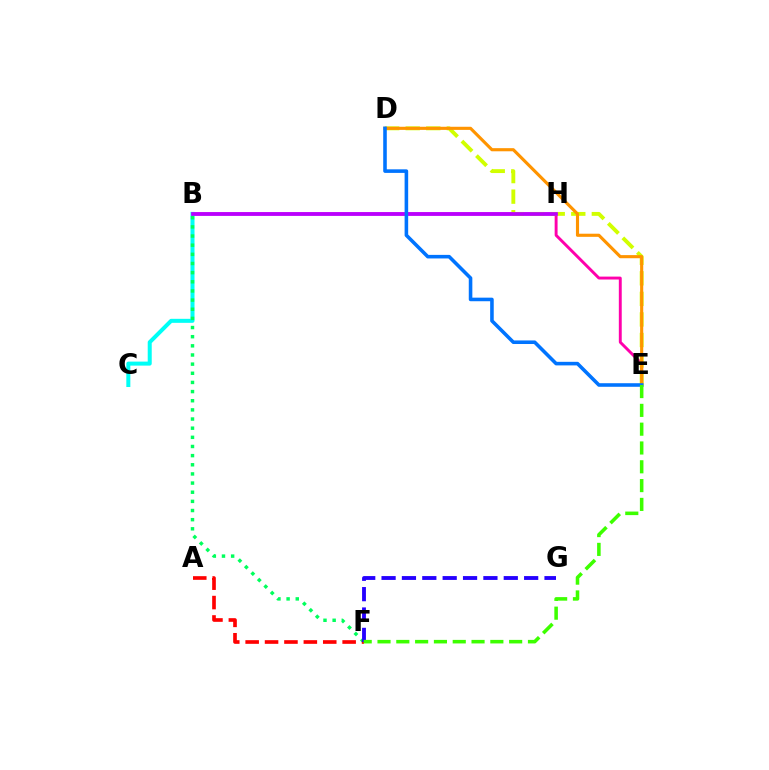{('B', 'E'): [{'color': '#ff00ac', 'line_style': 'solid', 'thickness': 2.1}], ('B', 'C'): [{'color': '#00fff6', 'line_style': 'solid', 'thickness': 2.89}], ('D', 'E'): [{'color': '#d1ff00', 'line_style': 'dashed', 'thickness': 2.79}, {'color': '#ff9400', 'line_style': 'solid', 'thickness': 2.25}, {'color': '#0074ff', 'line_style': 'solid', 'thickness': 2.57}], ('B', 'H'): [{'color': '#b900ff', 'line_style': 'solid', 'thickness': 2.68}], ('B', 'F'): [{'color': '#00ff5c', 'line_style': 'dotted', 'thickness': 2.49}], ('A', 'F'): [{'color': '#ff0000', 'line_style': 'dashed', 'thickness': 2.64}], ('F', 'G'): [{'color': '#2500ff', 'line_style': 'dashed', 'thickness': 2.77}], ('E', 'F'): [{'color': '#3dff00', 'line_style': 'dashed', 'thickness': 2.55}]}